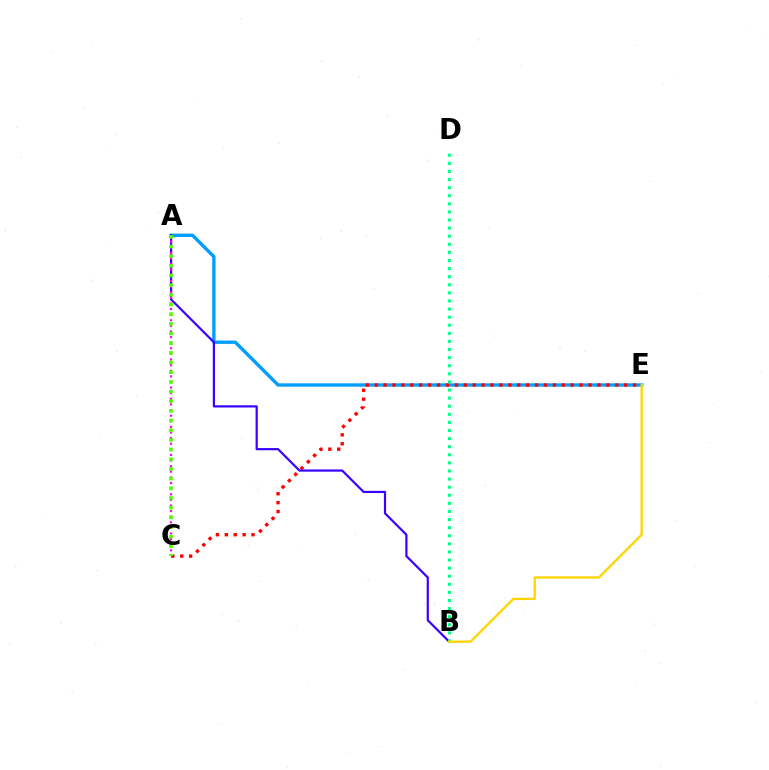{('A', 'E'): [{'color': '#009eff', 'line_style': 'solid', 'thickness': 2.41}], ('C', 'E'): [{'color': '#ff0000', 'line_style': 'dotted', 'thickness': 2.42}], ('A', 'B'): [{'color': '#3700ff', 'line_style': 'solid', 'thickness': 1.58}], ('B', 'D'): [{'color': '#00ff86', 'line_style': 'dotted', 'thickness': 2.2}], ('A', 'C'): [{'color': '#ff00ed', 'line_style': 'dotted', 'thickness': 1.52}, {'color': '#4fff00', 'line_style': 'dotted', 'thickness': 2.63}], ('B', 'E'): [{'color': '#ffd500', 'line_style': 'solid', 'thickness': 1.67}]}